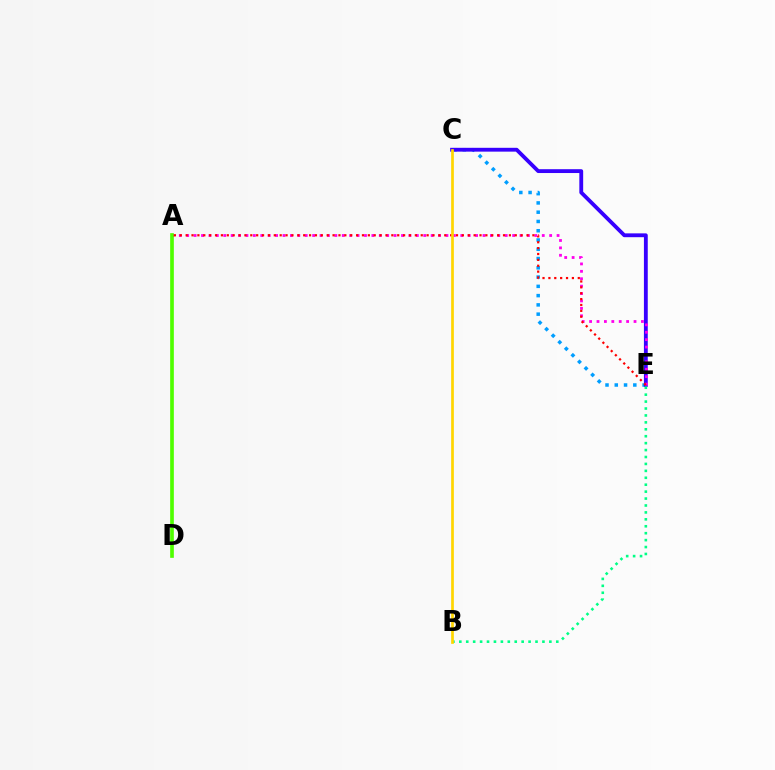{('C', 'E'): [{'color': '#009eff', 'line_style': 'dotted', 'thickness': 2.52}, {'color': '#3700ff', 'line_style': 'solid', 'thickness': 2.76}], ('B', 'E'): [{'color': '#00ff86', 'line_style': 'dotted', 'thickness': 1.88}], ('A', 'E'): [{'color': '#ff00ed', 'line_style': 'dotted', 'thickness': 2.01}, {'color': '#ff0000', 'line_style': 'dotted', 'thickness': 1.6}], ('A', 'D'): [{'color': '#4fff00', 'line_style': 'solid', 'thickness': 2.64}], ('B', 'C'): [{'color': '#ffd500', 'line_style': 'solid', 'thickness': 1.94}]}